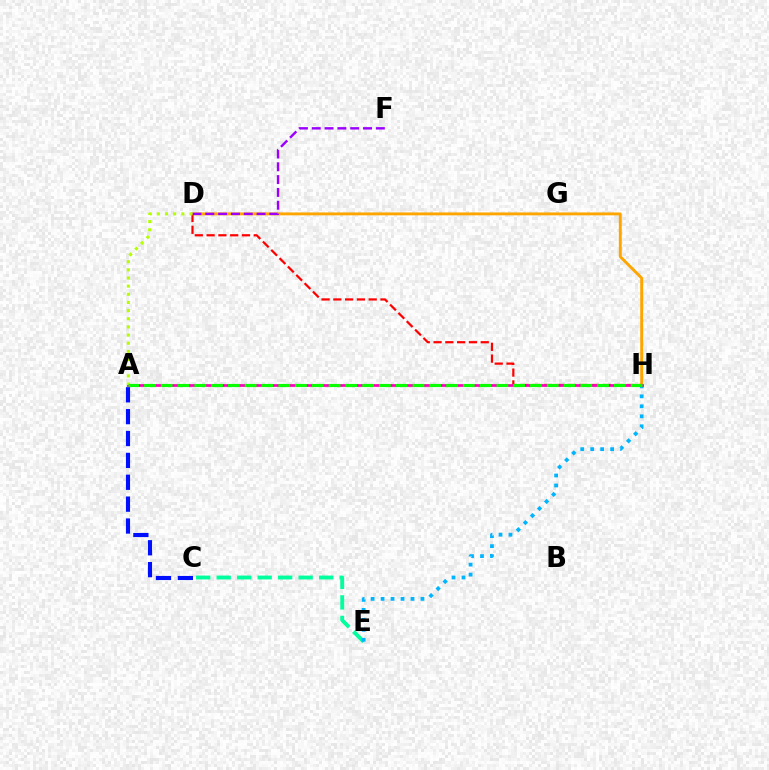{('D', 'H'): [{'color': '#ffa500', 'line_style': 'solid', 'thickness': 2.08}, {'color': '#ff0000', 'line_style': 'dashed', 'thickness': 1.6}], ('C', 'E'): [{'color': '#00ff9d', 'line_style': 'dashed', 'thickness': 2.78}], ('E', 'H'): [{'color': '#00b5ff', 'line_style': 'dotted', 'thickness': 2.71}], ('A', 'H'): [{'color': '#ff00bd', 'line_style': 'solid', 'thickness': 1.99}, {'color': '#08ff00', 'line_style': 'dashed', 'thickness': 2.28}], ('D', 'F'): [{'color': '#9b00ff', 'line_style': 'dashed', 'thickness': 1.74}], ('A', 'D'): [{'color': '#b3ff00', 'line_style': 'dotted', 'thickness': 2.22}], ('A', 'C'): [{'color': '#0010ff', 'line_style': 'dashed', 'thickness': 2.97}]}